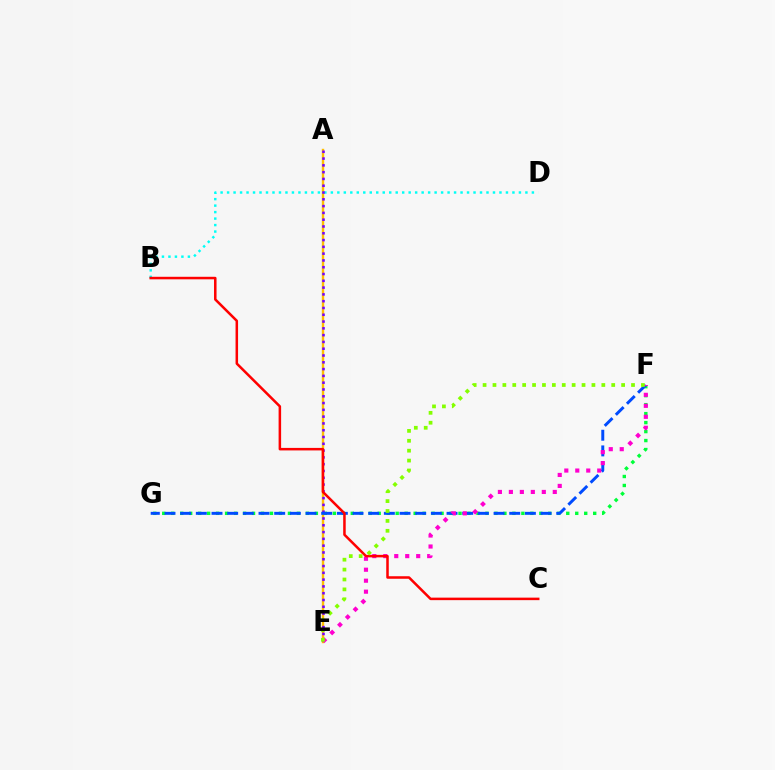{('A', 'E'): [{'color': '#ffbd00', 'line_style': 'solid', 'thickness': 1.73}, {'color': '#7200ff', 'line_style': 'dotted', 'thickness': 1.85}], ('B', 'D'): [{'color': '#00fff6', 'line_style': 'dotted', 'thickness': 1.76}], ('F', 'G'): [{'color': '#00ff39', 'line_style': 'dotted', 'thickness': 2.44}, {'color': '#004bff', 'line_style': 'dashed', 'thickness': 2.13}], ('E', 'F'): [{'color': '#ff00cf', 'line_style': 'dotted', 'thickness': 2.98}, {'color': '#84ff00', 'line_style': 'dotted', 'thickness': 2.69}], ('B', 'C'): [{'color': '#ff0000', 'line_style': 'solid', 'thickness': 1.82}]}